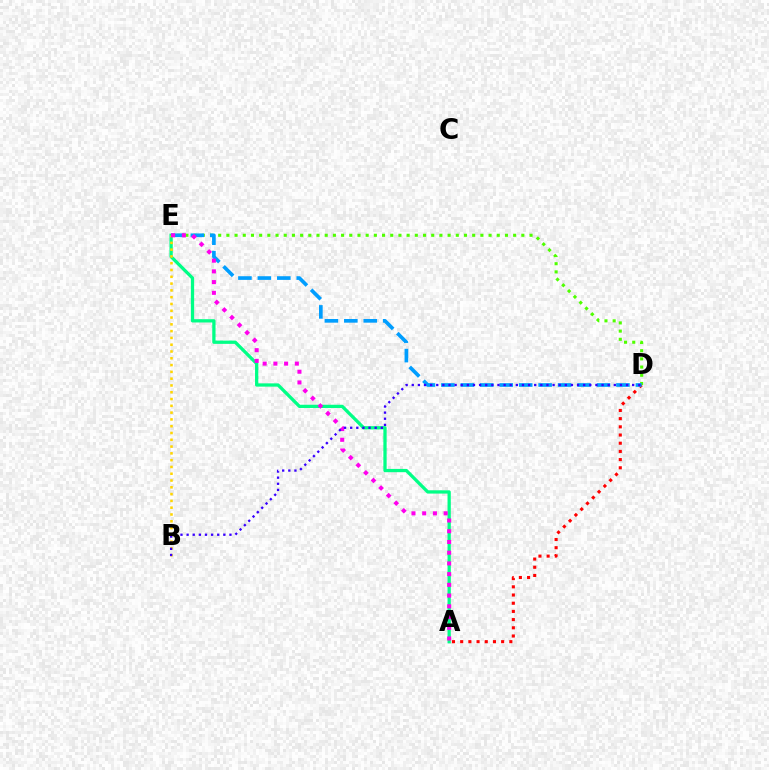{('A', 'E'): [{'color': '#00ff86', 'line_style': 'solid', 'thickness': 2.36}, {'color': '#ff00ed', 'line_style': 'dotted', 'thickness': 2.91}], ('B', 'E'): [{'color': '#ffd500', 'line_style': 'dotted', 'thickness': 1.84}], ('D', 'E'): [{'color': '#4fff00', 'line_style': 'dotted', 'thickness': 2.23}, {'color': '#009eff', 'line_style': 'dashed', 'thickness': 2.64}], ('A', 'D'): [{'color': '#ff0000', 'line_style': 'dotted', 'thickness': 2.23}], ('B', 'D'): [{'color': '#3700ff', 'line_style': 'dotted', 'thickness': 1.66}]}